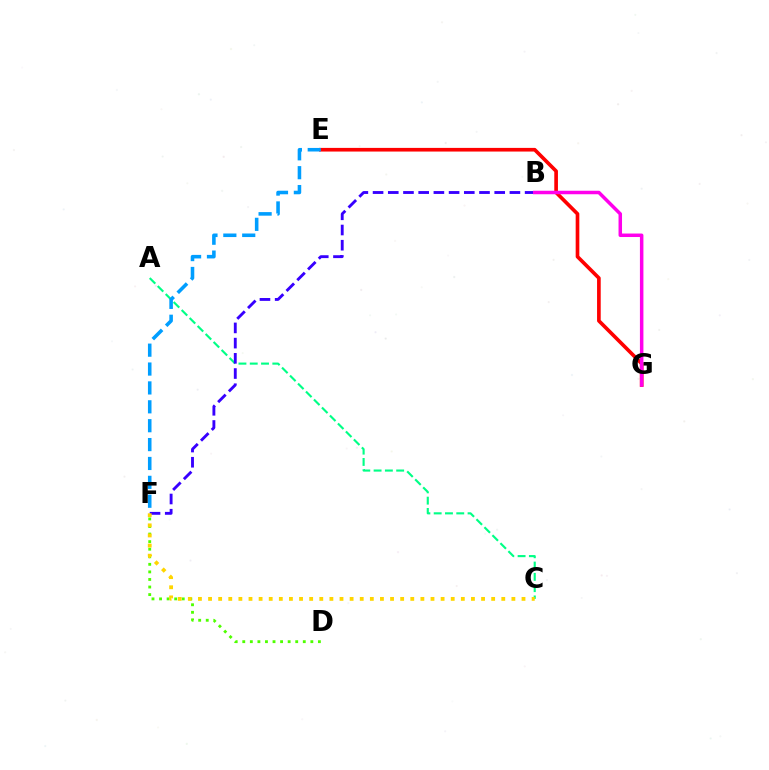{('E', 'G'): [{'color': '#ff0000', 'line_style': 'solid', 'thickness': 2.63}], ('D', 'F'): [{'color': '#4fff00', 'line_style': 'dotted', 'thickness': 2.06}], ('A', 'C'): [{'color': '#00ff86', 'line_style': 'dashed', 'thickness': 1.53}], ('B', 'F'): [{'color': '#3700ff', 'line_style': 'dashed', 'thickness': 2.07}], ('E', 'F'): [{'color': '#009eff', 'line_style': 'dashed', 'thickness': 2.57}], ('C', 'F'): [{'color': '#ffd500', 'line_style': 'dotted', 'thickness': 2.75}], ('B', 'G'): [{'color': '#ff00ed', 'line_style': 'solid', 'thickness': 2.52}]}